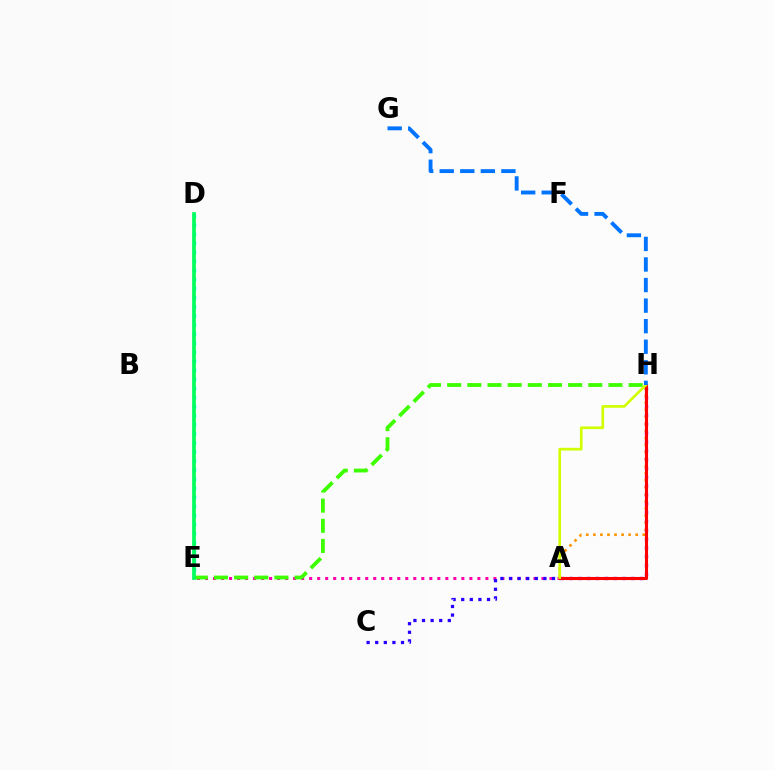{('D', 'E'): [{'color': '#00fff6', 'line_style': 'dotted', 'thickness': 2.46}, {'color': '#00ff5c', 'line_style': 'solid', 'thickness': 2.65}], ('A', 'E'): [{'color': '#ff00ac', 'line_style': 'dotted', 'thickness': 2.18}], ('A', 'C'): [{'color': '#2500ff', 'line_style': 'dotted', 'thickness': 2.34}], ('A', 'H'): [{'color': '#ff9400', 'line_style': 'dotted', 'thickness': 1.92}, {'color': '#b900ff', 'line_style': 'dotted', 'thickness': 2.4}, {'color': '#ff0000', 'line_style': 'solid', 'thickness': 2.22}, {'color': '#d1ff00', 'line_style': 'solid', 'thickness': 1.93}], ('E', 'H'): [{'color': '#3dff00', 'line_style': 'dashed', 'thickness': 2.74}], ('G', 'H'): [{'color': '#0074ff', 'line_style': 'dashed', 'thickness': 2.79}]}